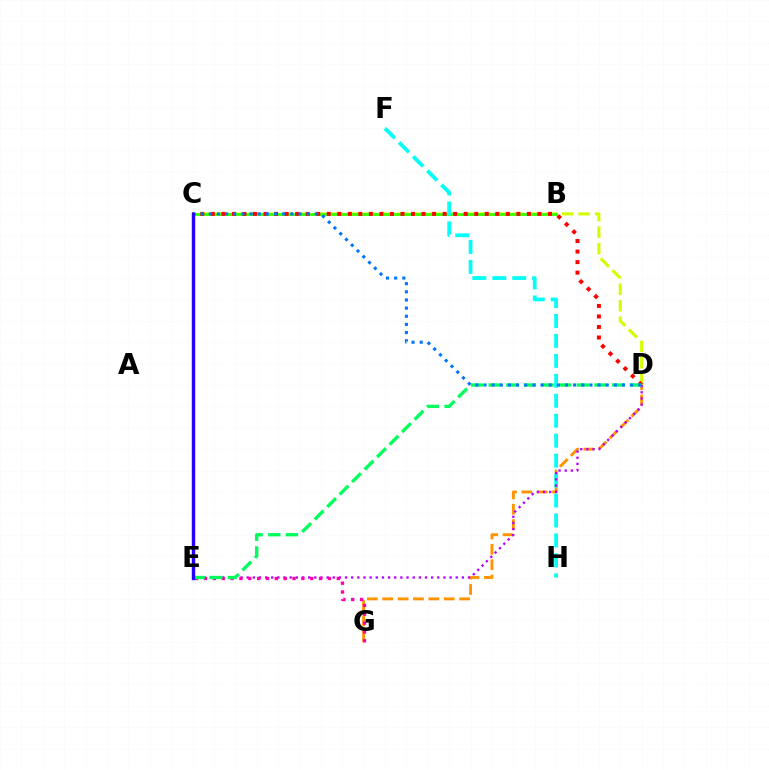{('C', 'D'): [{'color': '#d1ff00', 'line_style': 'dashed', 'thickness': 2.24}, {'color': '#ff0000', 'line_style': 'dotted', 'thickness': 2.86}, {'color': '#0074ff', 'line_style': 'dotted', 'thickness': 2.21}], ('B', 'C'): [{'color': '#3dff00', 'line_style': 'solid', 'thickness': 2.11}], ('D', 'G'): [{'color': '#ff9400', 'line_style': 'dashed', 'thickness': 2.09}], ('F', 'H'): [{'color': '#00fff6', 'line_style': 'dashed', 'thickness': 2.71}], ('D', 'E'): [{'color': '#b900ff', 'line_style': 'dotted', 'thickness': 1.67}, {'color': '#00ff5c', 'line_style': 'dashed', 'thickness': 2.4}], ('E', 'G'): [{'color': '#ff00ac', 'line_style': 'dotted', 'thickness': 2.4}], ('C', 'E'): [{'color': '#2500ff', 'line_style': 'solid', 'thickness': 2.47}]}